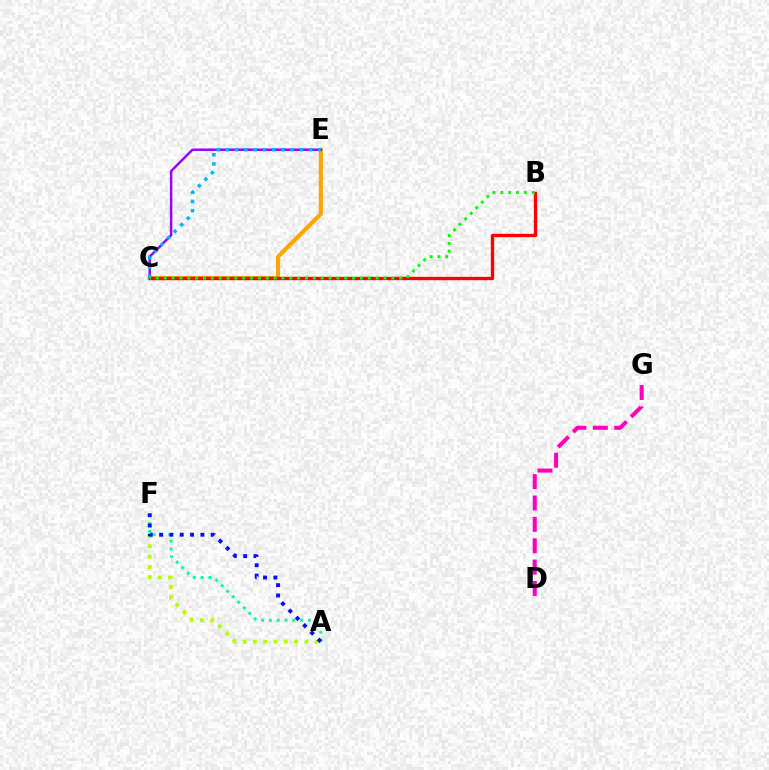{('A', 'F'): [{'color': '#00ff9d', 'line_style': 'dotted', 'thickness': 2.12}, {'color': '#b3ff00', 'line_style': 'dotted', 'thickness': 2.8}, {'color': '#0010ff', 'line_style': 'dotted', 'thickness': 2.81}], ('D', 'G'): [{'color': '#ff00bd', 'line_style': 'dashed', 'thickness': 2.9}], ('C', 'E'): [{'color': '#ffa500', 'line_style': 'solid', 'thickness': 2.96}, {'color': '#9b00ff', 'line_style': 'solid', 'thickness': 1.77}, {'color': '#00b5ff', 'line_style': 'dotted', 'thickness': 2.52}], ('B', 'C'): [{'color': '#ff0000', 'line_style': 'solid', 'thickness': 2.4}, {'color': '#08ff00', 'line_style': 'dotted', 'thickness': 2.13}]}